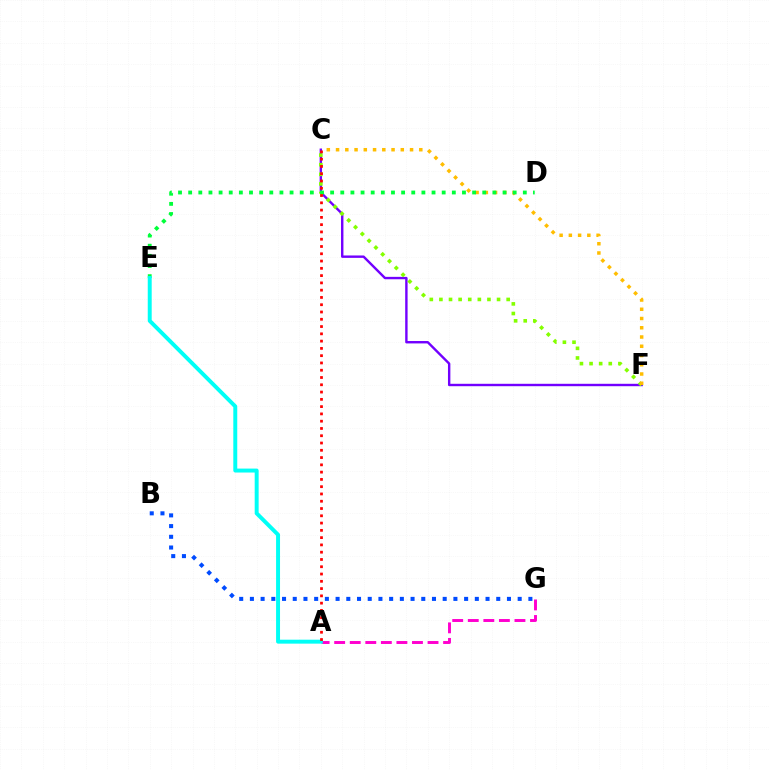{('C', 'F'): [{'color': '#7200ff', 'line_style': 'solid', 'thickness': 1.73}, {'color': '#84ff00', 'line_style': 'dotted', 'thickness': 2.61}, {'color': '#ffbd00', 'line_style': 'dotted', 'thickness': 2.51}], ('A', 'G'): [{'color': '#ff00cf', 'line_style': 'dashed', 'thickness': 2.11}], ('D', 'E'): [{'color': '#00ff39', 'line_style': 'dotted', 'thickness': 2.76}], ('B', 'G'): [{'color': '#004bff', 'line_style': 'dotted', 'thickness': 2.91}], ('A', 'E'): [{'color': '#00fff6', 'line_style': 'solid', 'thickness': 2.84}], ('A', 'C'): [{'color': '#ff0000', 'line_style': 'dotted', 'thickness': 1.98}]}